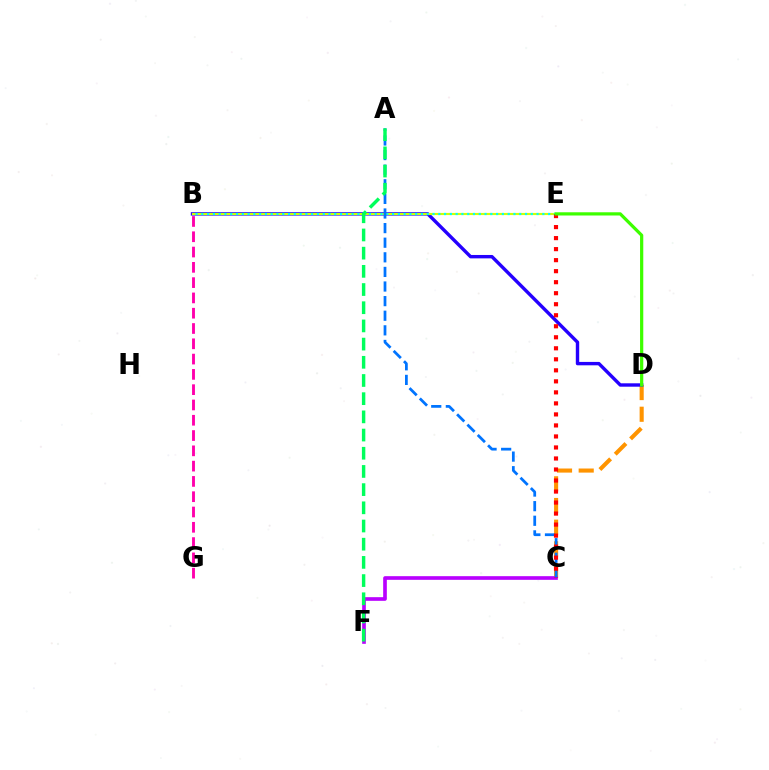{('C', 'D'): [{'color': '#ff9400', 'line_style': 'dashed', 'thickness': 2.95}], ('B', 'D'): [{'color': '#2500ff', 'line_style': 'solid', 'thickness': 2.45}], ('C', 'F'): [{'color': '#b900ff', 'line_style': 'solid', 'thickness': 2.63}], ('B', 'E'): [{'color': '#d1ff00', 'line_style': 'solid', 'thickness': 1.56}, {'color': '#00fff6', 'line_style': 'dotted', 'thickness': 1.57}], ('A', 'C'): [{'color': '#0074ff', 'line_style': 'dashed', 'thickness': 1.98}], ('C', 'E'): [{'color': '#ff0000', 'line_style': 'dotted', 'thickness': 2.99}], ('A', 'F'): [{'color': '#00ff5c', 'line_style': 'dashed', 'thickness': 2.47}], ('D', 'E'): [{'color': '#3dff00', 'line_style': 'solid', 'thickness': 2.32}], ('B', 'G'): [{'color': '#ff00ac', 'line_style': 'dashed', 'thickness': 2.08}]}